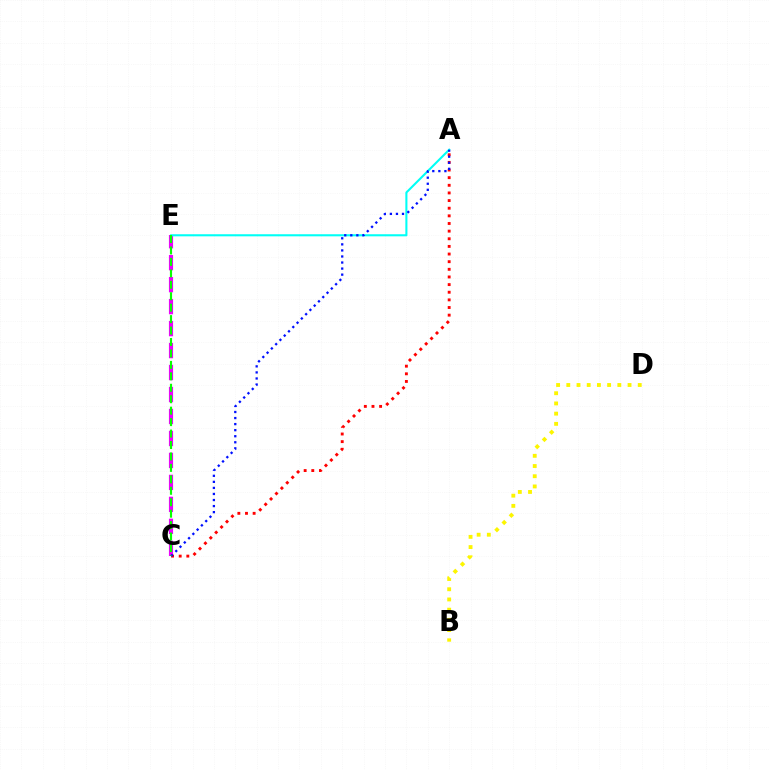{('C', 'E'): [{'color': '#ee00ff', 'line_style': 'dashed', 'thickness': 2.98}, {'color': '#08ff00', 'line_style': 'dashed', 'thickness': 1.55}], ('A', 'E'): [{'color': '#00fff6', 'line_style': 'solid', 'thickness': 1.5}], ('A', 'C'): [{'color': '#ff0000', 'line_style': 'dotted', 'thickness': 2.08}, {'color': '#0010ff', 'line_style': 'dotted', 'thickness': 1.65}], ('B', 'D'): [{'color': '#fcf500', 'line_style': 'dotted', 'thickness': 2.77}]}